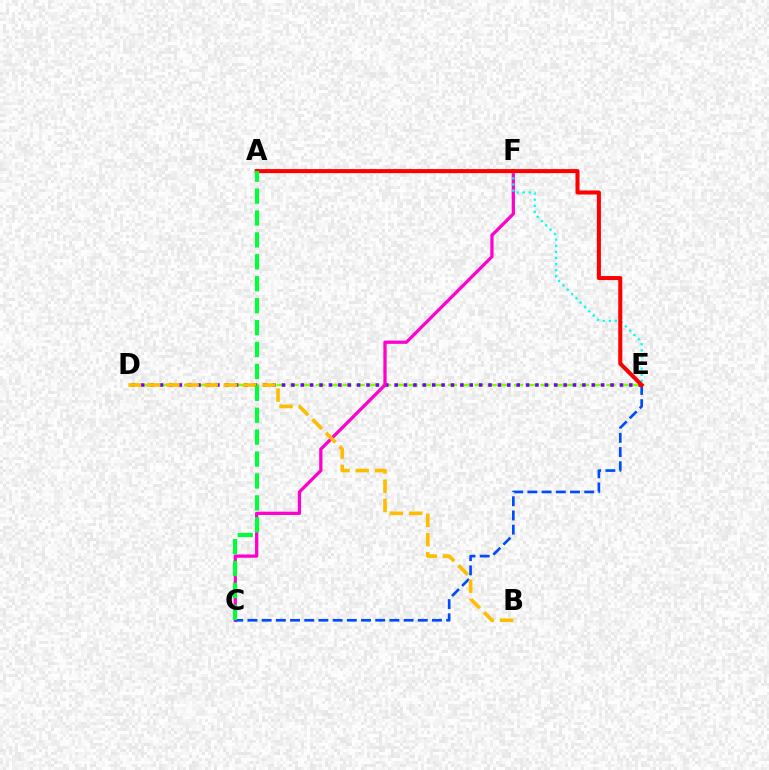{('D', 'E'): [{'color': '#84ff00', 'line_style': 'dashed', 'thickness': 1.79}, {'color': '#7200ff', 'line_style': 'dotted', 'thickness': 2.55}], ('C', 'F'): [{'color': '#ff00cf', 'line_style': 'solid', 'thickness': 2.35}], ('C', 'E'): [{'color': '#004bff', 'line_style': 'dashed', 'thickness': 1.93}], ('E', 'F'): [{'color': '#00fff6', 'line_style': 'dotted', 'thickness': 1.66}], ('B', 'D'): [{'color': '#ffbd00', 'line_style': 'dashed', 'thickness': 2.61}], ('A', 'E'): [{'color': '#ff0000', 'line_style': 'solid', 'thickness': 2.91}], ('A', 'C'): [{'color': '#00ff39', 'line_style': 'dashed', 'thickness': 2.98}]}